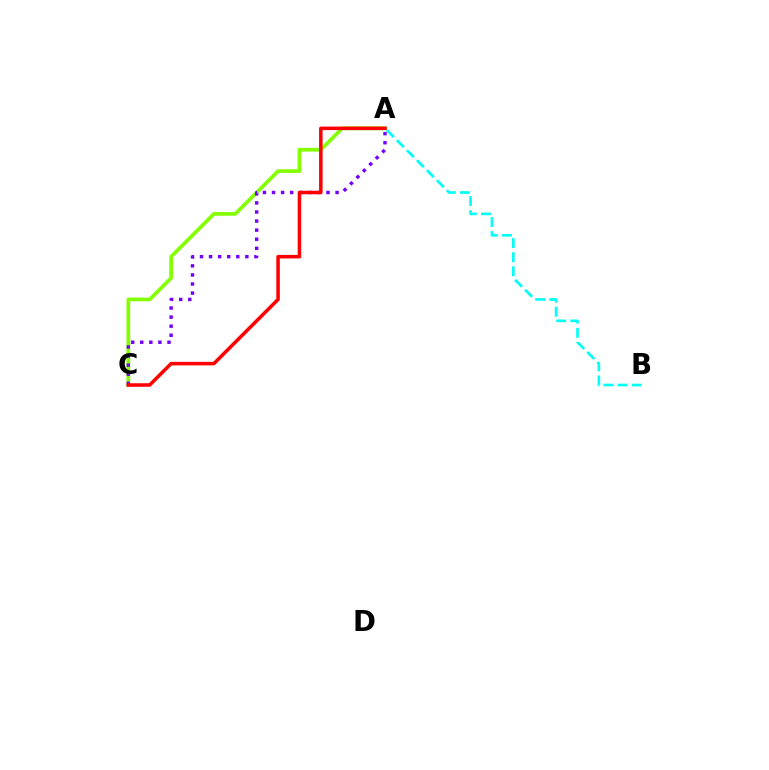{('A', 'C'): [{'color': '#84ff00', 'line_style': 'solid', 'thickness': 2.68}, {'color': '#7200ff', 'line_style': 'dotted', 'thickness': 2.47}, {'color': '#ff0000', 'line_style': 'solid', 'thickness': 2.53}], ('A', 'B'): [{'color': '#00fff6', 'line_style': 'dashed', 'thickness': 1.92}]}